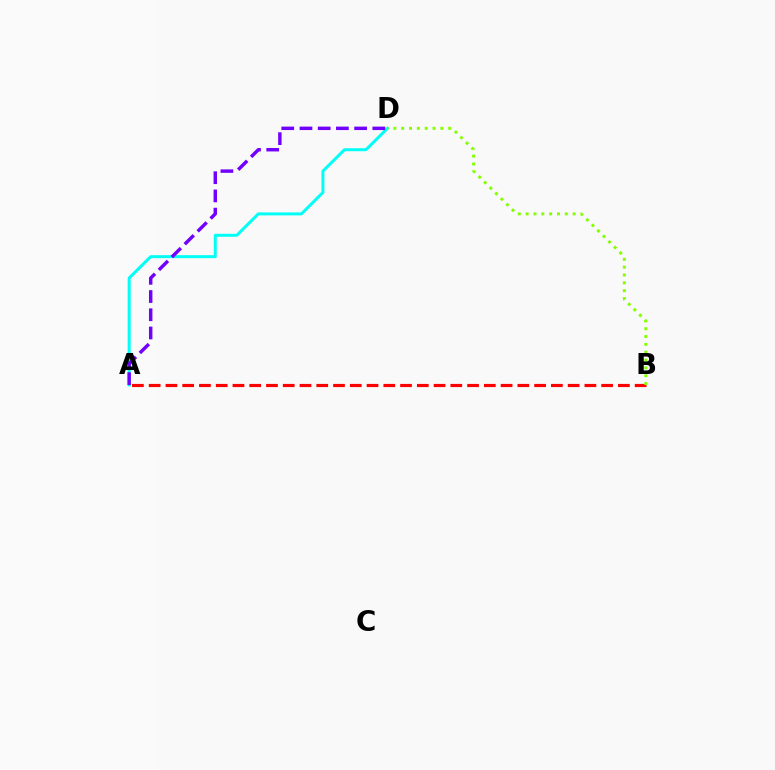{('A', 'B'): [{'color': '#ff0000', 'line_style': 'dashed', 'thickness': 2.28}], ('A', 'D'): [{'color': '#00fff6', 'line_style': 'solid', 'thickness': 2.16}, {'color': '#7200ff', 'line_style': 'dashed', 'thickness': 2.47}], ('B', 'D'): [{'color': '#84ff00', 'line_style': 'dotted', 'thickness': 2.13}]}